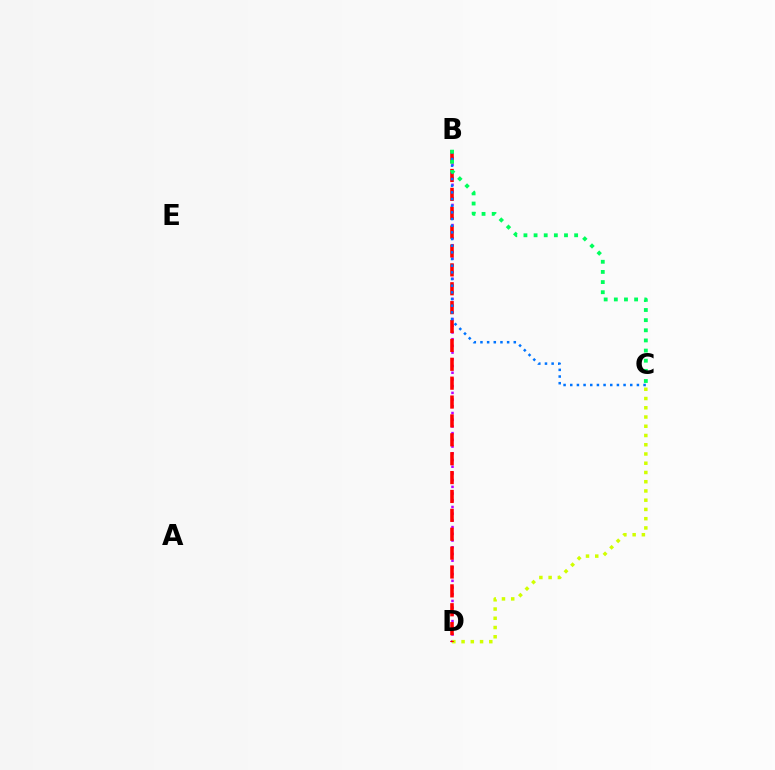{('B', 'D'): [{'color': '#b900ff', 'line_style': 'dotted', 'thickness': 1.82}, {'color': '#ff0000', 'line_style': 'dashed', 'thickness': 2.57}], ('C', 'D'): [{'color': '#d1ff00', 'line_style': 'dotted', 'thickness': 2.51}], ('B', 'C'): [{'color': '#0074ff', 'line_style': 'dotted', 'thickness': 1.81}, {'color': '#00ff5c', 'line_style': 'dotted', 'thickness': 2.76}]}